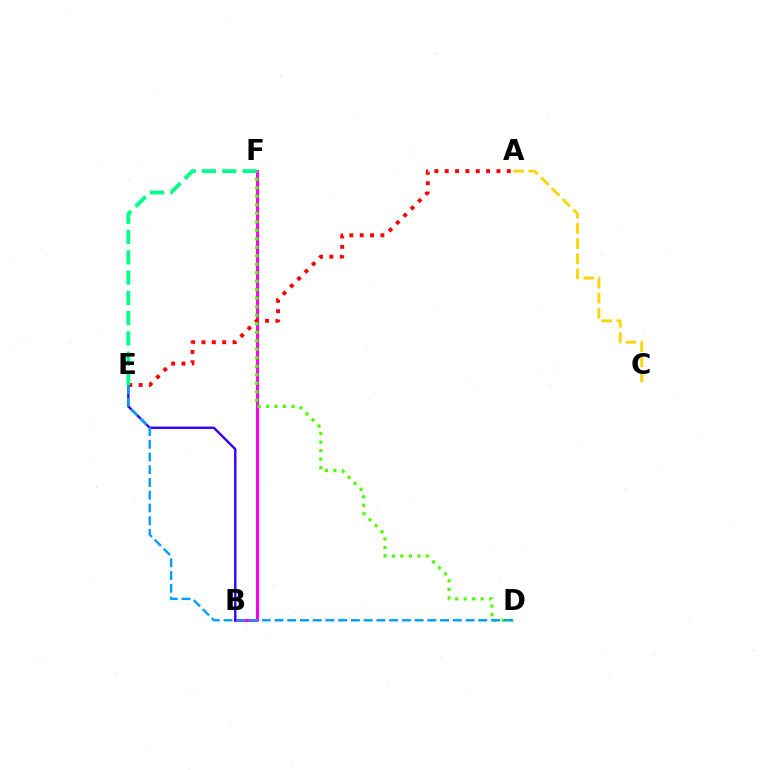{('B', 'F'): [{'color': '#ff00ed', 'line_style': 'solid', 'thickness': 2.23}], ('B', 'E'): [{'color': '#3700ff', 'line_style': 'solid', 'thickness': 1.73}], ('A', 'E'): [{'color': '#ff0000', 'line_style': 'dotted', 'thickness': 2.81}], ('A', 'C'): [{'color': '#ffd500', 'line_style': 'dashed', 'thickness': 2.06}], ('D', 'F'): [{'color': '#4fff00', 'line_style': 'dotted', 'thickness': 2.31}], ('D', 'E'): [{'color': '#009eff', 'line_style': 'dashed', 'thickness': 1.73}], ('E', 'F'): [{'color': '#00ff86', 'line_style': 'dashed', 'thickness': 2.75}]}